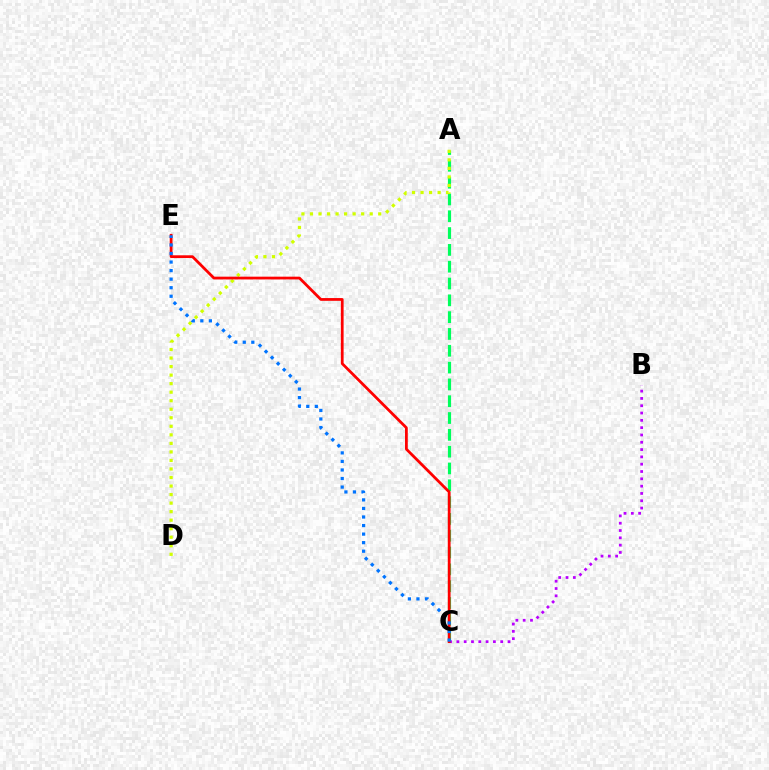{('A', 'C'): [{'color': '#00ff5c', 'line_style': 'dashed', 'thickness': 2.28}], ('B', 'C'): [{'color': '#b900ff', 'line_style': 'dotted', 'thickness': 1.99}], ('A', 'D'): [{'color': '#d1ff00', 'line_style': 'dotted', 'thickness': 2.32}], ('C', 'E'): [{'color': '#ff0000', 'line_style': 'solid', 'thickness': 1.99}, {'color': '#0074ff', 'line_style': 'dotted', 'thickness': 2.32}]}